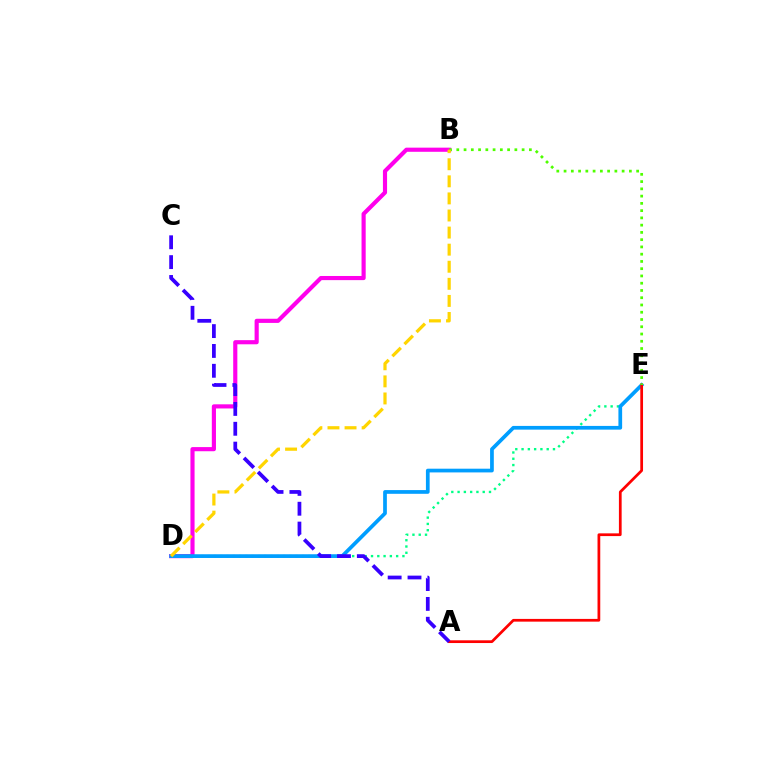{('B', 'D'): [{'color': '#ff00ed', 'line_style': 'solid', 'thickness': 2.98}, {'color': '#ffd500', 'line_style': 'dashed', 'thickness': 2.32}], ('D', 'E'): [{'color': '#00ff86', 'line_style': 'dotted', 'thickness': 1.71}, {'color': '#009eff', 'line_style': 'solid', 'thickness': 2.68}], ('A', 'E'): [{'color': '#ff0000', 'line_style': 'solid', 'thickness': 1.97}], ('B', 'E'): [{'color': '#4fff00', 'line_style': 'dotted', 'thickness': 1.97}], ('A', 'C'): [{'color': '#3700ff', 'line_style': 'dashed', 'thickness': 2.7}]}